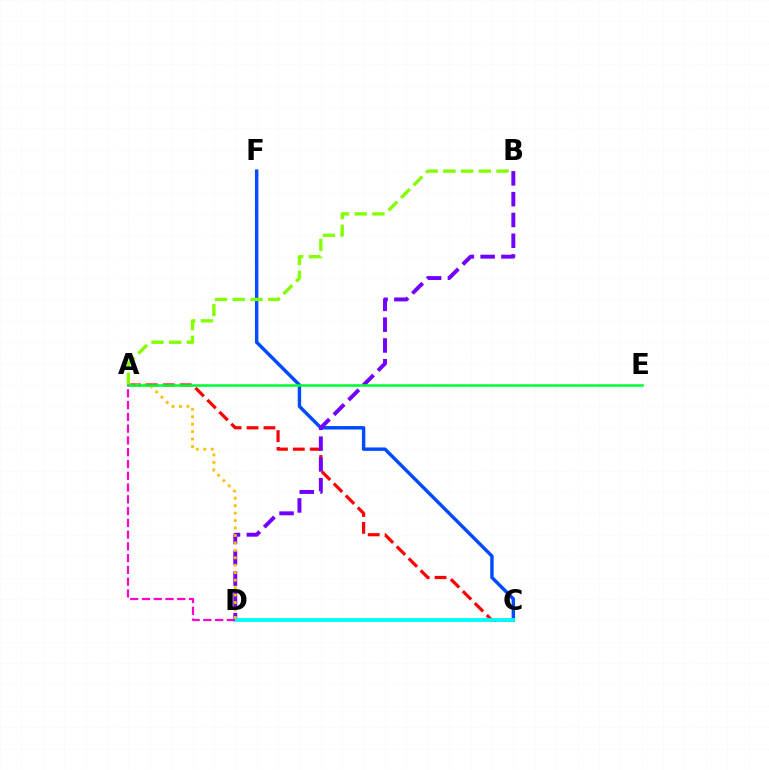{('A', 'C'): [{'color': '#ff0000', 'line_style': 'dashed', 'thickness': 2.3}], ('C', 'F'): [{'color': '#004bff', 'line_style': 'solid', 'thickness': 2.47}], ('B', 'D'): [{'color': '#7200ff', 'line_style': 'dashed', 'thickness': 2.83}], ('A', 'B'): [{'color': '#84ff00', 'line_style': 'dashed', 'thickness': 2.41}], ('C', 'D'): [{'color': '#00fff6', 'line_style': 'solid', 'thickness': 2.73}], ('A', 'D'): [{'color': '#ffbd00', 'line_style': 'dotted', 'thickness': 2.02}, {'color': '#ff00cf', 'line_style': 'dashed', 'thickness': 1.6}], ('A', 'E'): [{'color': '#00ff39', 'line_style': 'solid', 'thickness': 1.83}]}